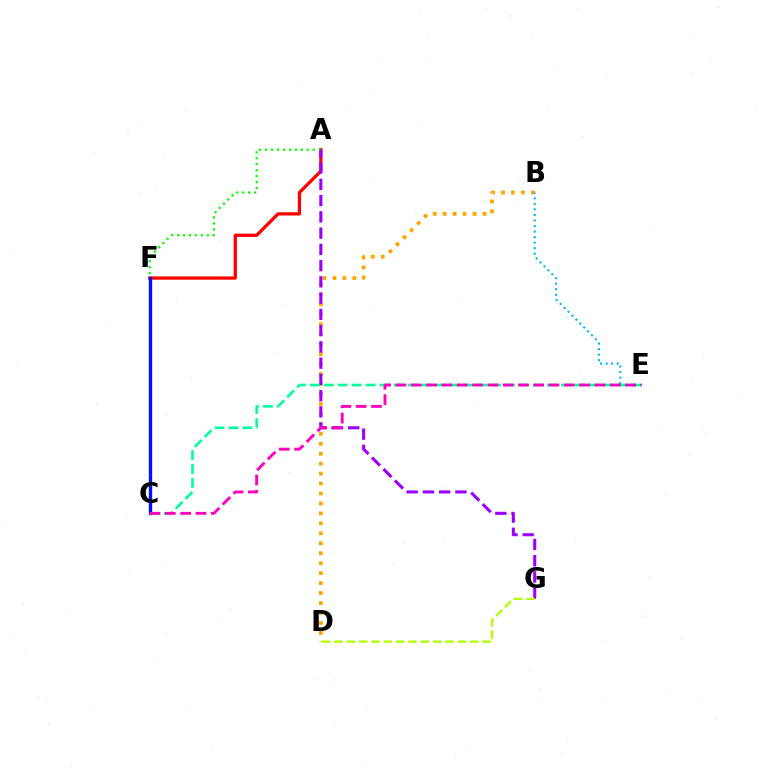{('A', 'F'): [{'color': '#ff0000', 'line_style': 'solid', 'thickness': 2.35}, {'color': '#08ff00', 'line_style': 'dotted', 'thickness': 1.62}], ('B', 'D'): [{'color': '#ffa500', 'line_style': 'dotted', 'thickness': 2.71}], ('B', 'E'): [{'color': '#00b5ff', 'line_style': 'dotted', 'thickness': 1.51}], ('A', 'G'): [{'color': '#9b00ff', 'line_style': 'dashed', 'thickness': 2.21}], ('D', 'G'): [{'color': '#b3ff00', 'line_style': 'dashed', 'thickness': 1.68}], ('C', 'F'): [{'color': '#0010ff', 'line_style': 'solid', 'thickness': 2.39}], ('C', 'E'): [{'color': '#00ff9d', 'line_style': 'dashed', 'thickness': 1.89}, {'color': '#ff00bd', 'line_style': 'dashed', 'thickness': 2.08}]}